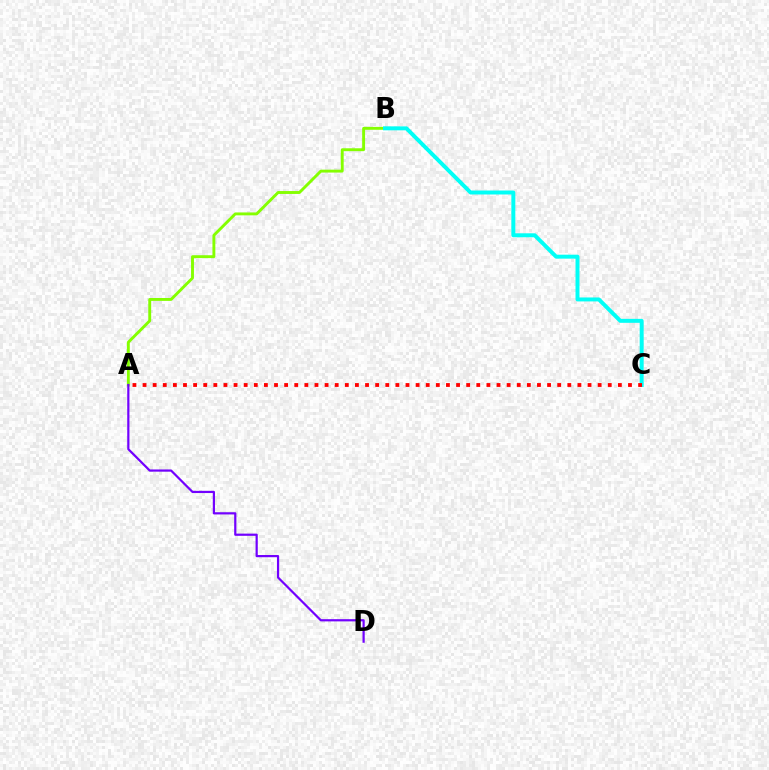{('A', 'B'): [{'color': '#84ff00', 'line_style': 'solid', 'thickness': 2.09}], ('B', 'C'): [{'color': '#00fff6', 'line_style': 'solid', 'thickness': 2.85}], ('A', 'C'): [{'color': '#ff0000', 'line_style': 'dotted', 'thickness': 2.75}], ('A', 'D'): [{'color': '#7200ff', 'line_style': 'solid', 'thickness': 1.59}]}